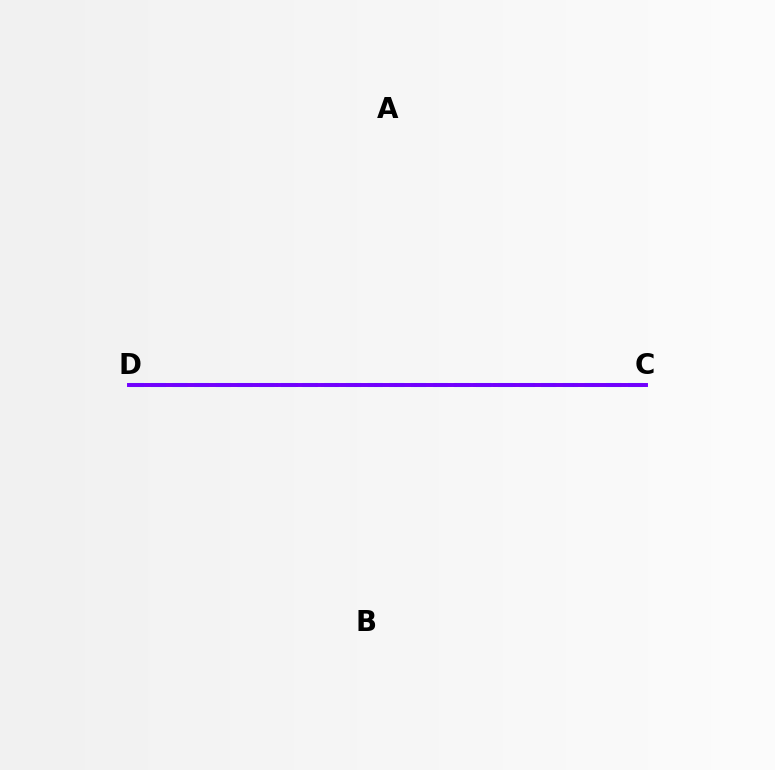{('C', 'D'): [{'color': '#00fff6', 'line_style': 'dashed', 'thickness': 2.95}, {'color': '#ff0000', 'line_style': 'dotted', 'thickness': 2.7}, {'color': '#84ff00', 'line_style': 'dashed', 'thickness': 2.64}, {'color': '#7200ff', 'line_style': 'solid', 'thickness': 2.83}]}